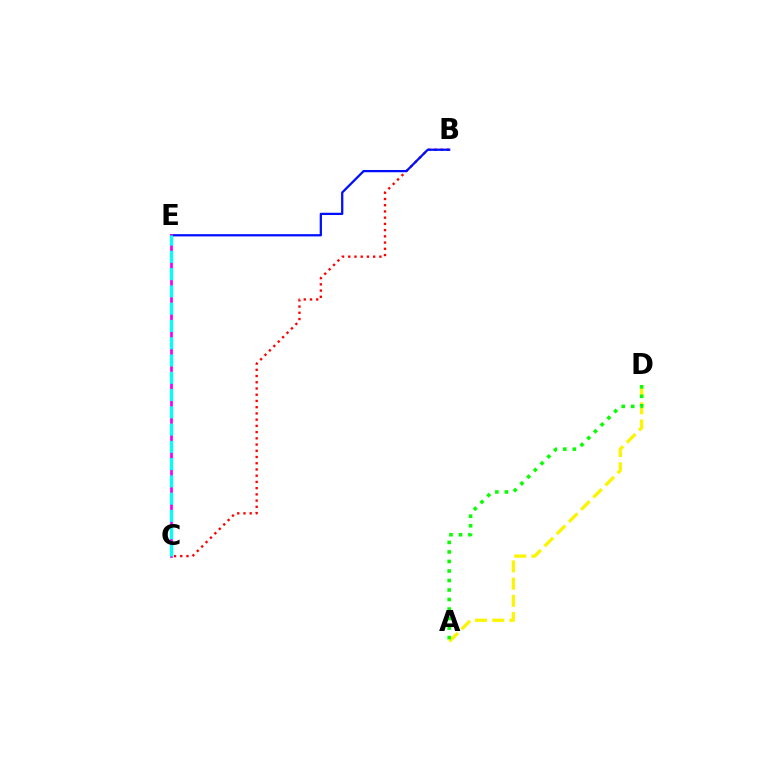{('B', 'C'): [{'color': '#ff0000', 'line_style': 'dotted', 'thickness': 1.69}], ('A', 'D'): [{'color': '#fcf500', 'line_style': 'dashed', 'thickness': 2.34}, {'color': '#08ff00', 'line_style': 'dotted', 'thickness': 2.59}], ('B', 'E'): [{'color': '#0010ff', 'line_style': 'solid', 'thickness': 1.63}], ('C', 'E'): [{'color': '#ee00ff', 'line_style': 'solid', 'thickness': 1.95}, {'color': '#00fff6', 'line_style': 'dashed', 'thickness': 2.35}]}